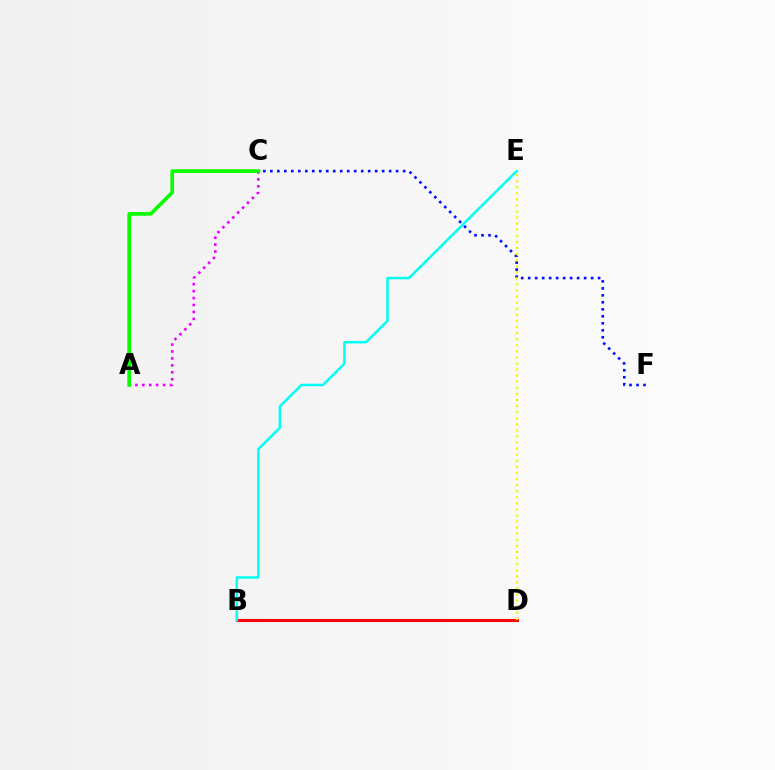{('B', 'D'): [{'color': '#ff0000', 'line_style': 'solid', 'thickness': 2.21}], ('B', 'E'): [{'color': '#00fff6', 'line_style': 'solid', 'thickness': 1.8}], ('C', 'F'): [{'color': '#0010ff', 'line_style': 'dotted', 'thickness': 1.9}], ('A', 'C'): [{'color': '#ee00ff', 'line_style': 'dotted', 'thickness': 1.88}, {'color': '#08ff00', 'line_style': 'solid', 'thickness': 2.62}], ('D', 'E'): [{'color': '#fcf500', 'line_style': 'dotted', 'thickness': 1.65}]}